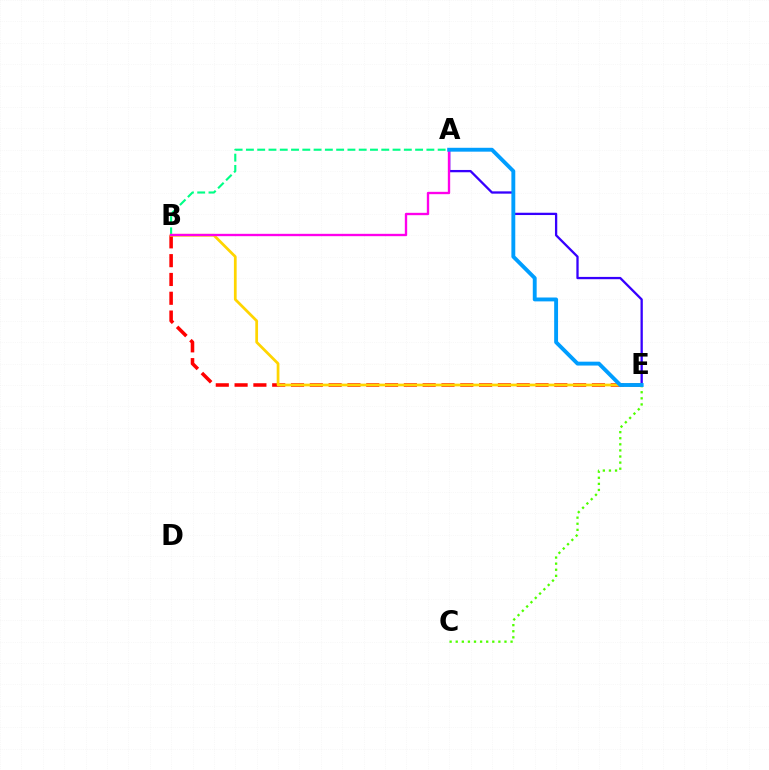{('A', 'B'): [{'color': '#00ff86', 'line_style': 'dashed', 'thickness': 1.53}, {'color': '#ff00ed', 'line_style': 'solid', 'thickness': 1.69}], ('B', 'E'): [{'color': '#ff0000', 'line_style': 'dashed', 'thickness': 2.56}, {'color': '#ffd500', 'line_style': 'solid', 'thickness': 1.98}], ('A', 'E'): [{'color': '#3700ff', 'line_style': 'solid', 'thickness': 1.66}, {'color': '#009eff', 'line_style': 'solid', 'thickness': 2.79}], ('C', 'E'): [{'color': '#4fff00', 'line_style': 'dotted', 'thickness': 1.66}]}